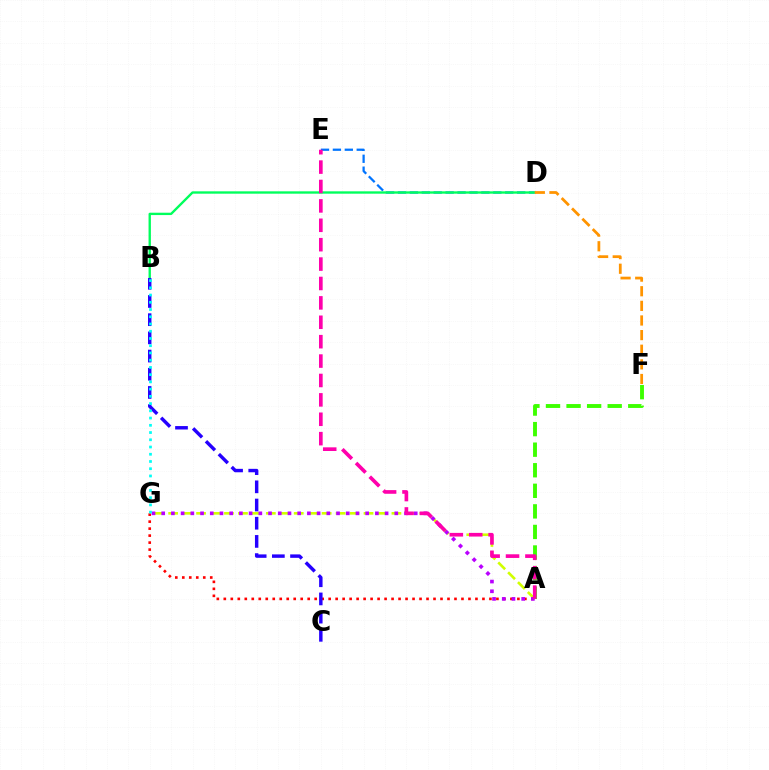{('A', 'G'): [{'color': '#d1ff00', 'line_style': 'dashed', 'thickness': 1.9}, {'color': '#ff0000', 'line_style': 'dotted', 'thickness': 1.9}, {'color': '#b900ff', 'line_style': 'dotted', 'thickness': 2.64}], ('D', 'E'): [{'color': '#0074ff', 'line_style': 'dashed', 'thickness': 1.62}], ('A', 'F'): [{'color': '#3dff00', 'line_style': 'dashed', 'thickness': 2.79}], ('B', 'D'): [{'color': '#00ff5c', 'line_style': 'solid', 'thickness': 1.7}], ('B', 'C'): [{'color': '#2500ff', 'line_style': 'dashed', 'thickness': 2.47}], ('A', 'E'): [{'color': '#ff00ac', 'line_style': 'dashed', 'thickness': 2.64}], ('D', 'F'): [{'color': '#ff9400', 'line_style': 'dashed', 'thickness': 1.99}], ('B', 'G'): [{'color': '#00fff6', 'line_style': 'dotted', 'thickness': 1.97}]}